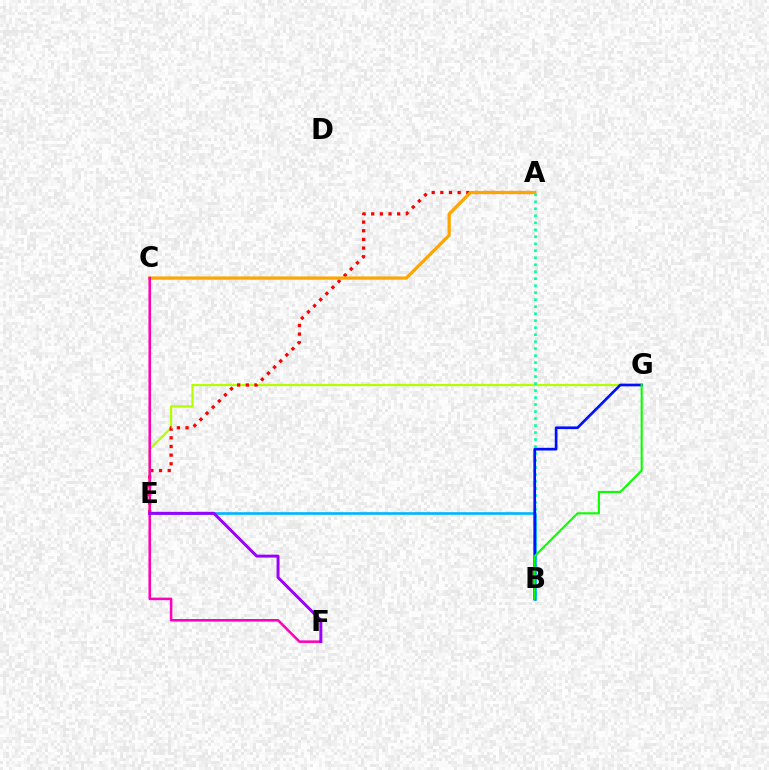{('E', 'G'): [{'color': '#b3ff00', 'line_style': 'solid', 'thickness': 1.59}], ('A', 'B'): [{'color': '#00ff9d', 'line_style': 'dotted', 'thickness': 1.9}], ('A', 'E'): [{'color': '#ff0000', 'line_style': 'dotted', 'thickness': 2.35}], ('A', 'C'): [{'color': '#ffa500', 'line_style': 'solid', 'thickness': 2.33}], ('B', 'E'): [{'color': '#00b5ff', 'line_style': 'solid', 'thickness': 1.9}], ('B', 'G'): [{'color': '#0010ff', 'line_style': 'solid', 'thickness': 1.94}, {'color': '#08ff00', 'line_style': 'solid', 'thickness': 1.52}], ('C', 'F'): [{'color': '#ff00bd', 'line_style': 'solid', 'thickness': 1.83}], ('E', 'F'): [{'color': '#9b00ff', 'line_style': 'solid', 'thickness': 2.13}]}